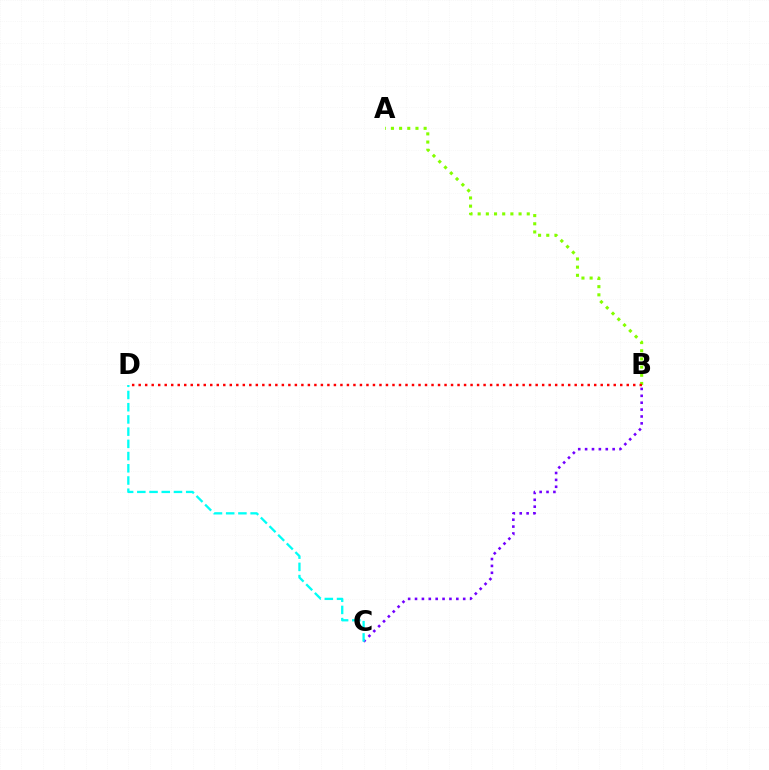{('A', 'B'): [{'color': '#84ff00', 'line_style': 'dotted', 'thickness': 2.22}], ('B', 'C'): [{'color': '#7200ff', 'line_style': 'dotted', 'thickness': 1.87}], ('C', 'D'): [{'color': '#00fff6', 'line_style': 'dashed', 'thickness': 1.66}], ('B', 'D'): [{'color': '#ff0000', 'line_style': 'dotted', 'thickness': 1.77}]}